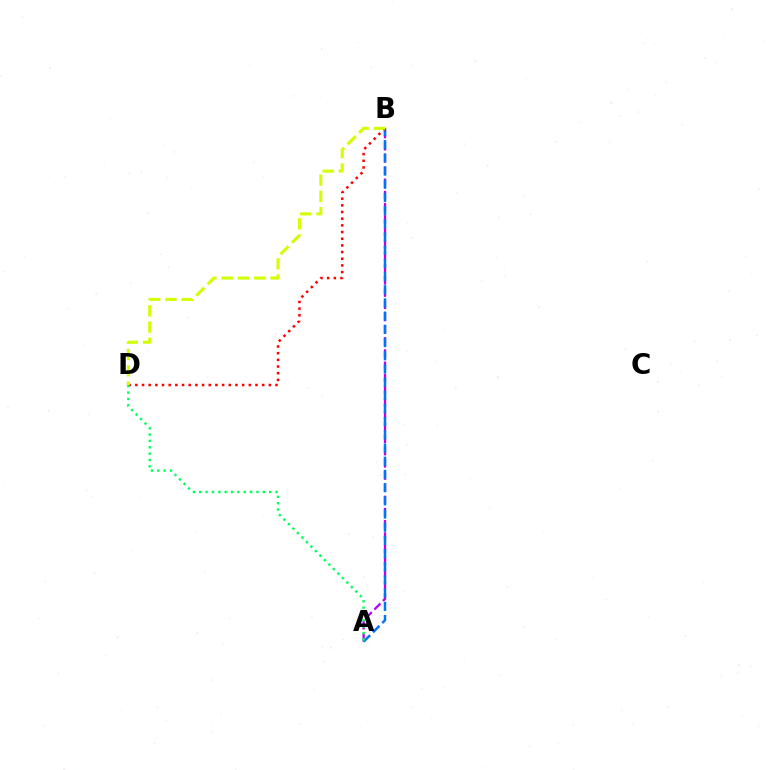{('A', 'B'): [{'color': '#b900ff', 'line_style': 'dashed', 'thickness': 1.66}, {'color': '#0074ff', 'line_style': 'dashed', 'thickness': 1.79}], ('B', 'D'): [{'color': '#ff0000', 'line_style': 'dotted', 'thickness': 1.81}, {'color': '#d1ff00', 'line_style': 'dashed', 'thickness': 2.21}], ('A', 'D'): [{'color': '#00ff5c', 'line_style': 'dotted', 'thickness': 1.73}]}